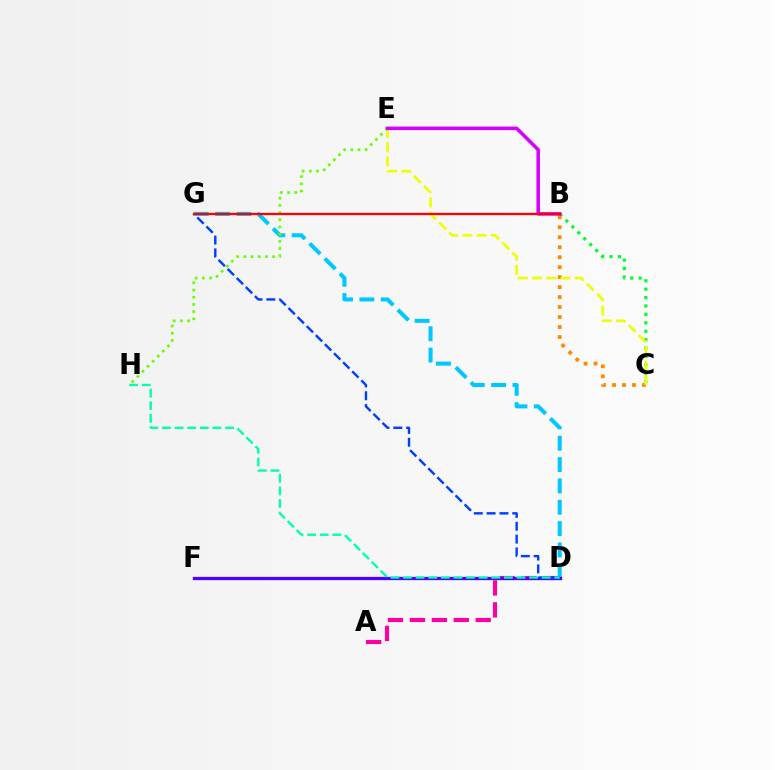{('A', 'D'): [{'color': '#ff00a0', 'line_style': 'dashed', 'thickness': 2.98}], ('D', 'G'): [{'color': '#00c7ff', 'line_style': 'dashed', 'thickness': 2.9}, {'color': '#003fff', 'line_style': 'dashed', 'thickness': 1.74}], ('E', 'H'): [{'color': '#66ff00', 'line_style': 'dotted', 'thickness': 1.95}], ('D', 'F'): [{'color': '#4f00ff', 'line_style': 'solid', 'thickness': 2.36}], ('B', 'C'): [{'color': '#00ff27', 'line_style': 'dotted', 'thickness': 2.29}, {'color': '#ff8800', 'line_style': 'dotted', 'thickness': 2.71}], ('C', 'E'): [{'color': '#eeff00', 'line_style': 'dashed', 'thickness': 1.94}], ('B', 'E'): [{'color': '#d600ff', 'line_style': 'solid', 'thickness': 2.54}], ('B', 'G'): [{'color': '#ff0000', 'line_style': 'solid', 'thickness': 1.65}], ('D', 'H'): [{'color': '#00ffaf', 'line_style': 'dashed', 'thickness': 1.71}]}